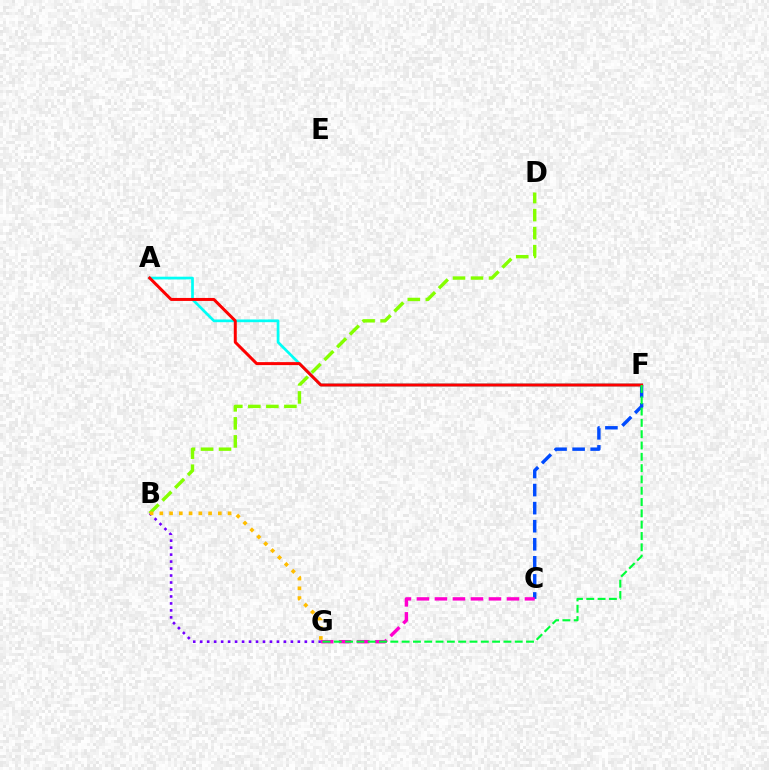{('C', 'F'): [{'color': '#004bff', 'line_style': 'dashed', 'thickness': 2.45}], ('C', 'G'): [{'color': '#ff00cf', 'line_style': 'dashed', 'thickness': 2.45}], ('A', 'F'): [{'color': '#00fff6', 'line_style': 'solid', 'thickness': 1.95}, {'color': '#ff0000', 'line_style': 'solid', 'thickness': 2.15}], ('B', 'D'): [{'color': '#84ff00', 'line_style': 'dashed', 'thickness': 2.45}], ('F', 'G'): [{'color': '#00ff39', 'line_style': 'dashed', 'thickness': 1.54}], ('B', 'G'): [{'color': '#7200ff', 'line_style': 'dotted', 'thickness': 1.9}, {'color': '#ffbd00', 'line_style': 'dotted', 'thickness': 2.65}]}